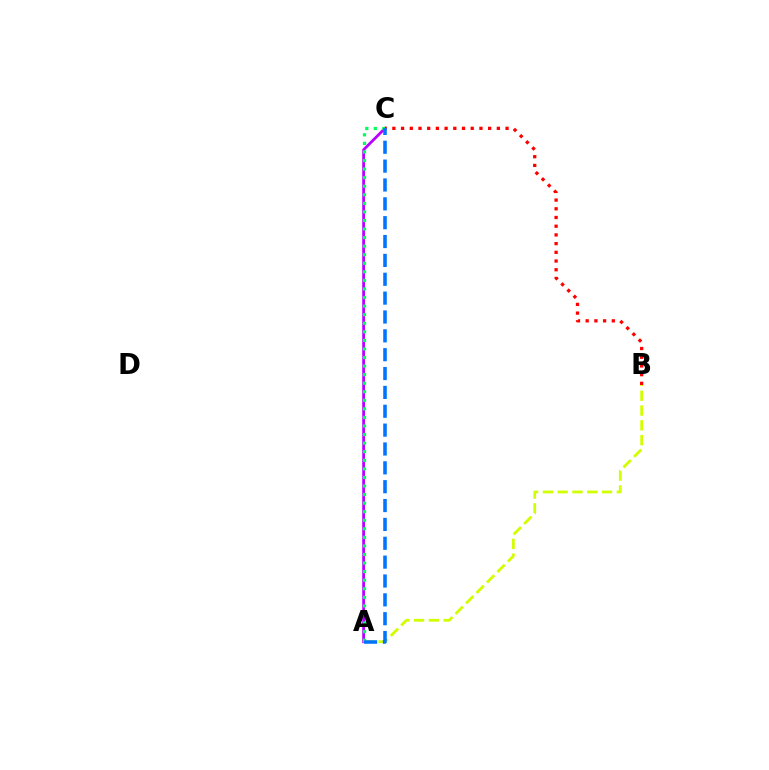{('A', 'C'): [{'color': '#b900ff', 'line_style': 'solid', 'thickness': 2.0}, {'color': '#00ff5c', 'line_style': 'dotted', 'thickness': 2.33}, {'color': '#0074ff', 'line_style': 'dashed', 'thickness': 2.56}], ('A', 'B'): [{'color': '#d1ff00', 'line_style': 'dashed', 'thickness': 2.01}], ('B', 'C'): [{'color': '#ff0000', 'line_style': 'dotted', 'thickness': 2.37}]}